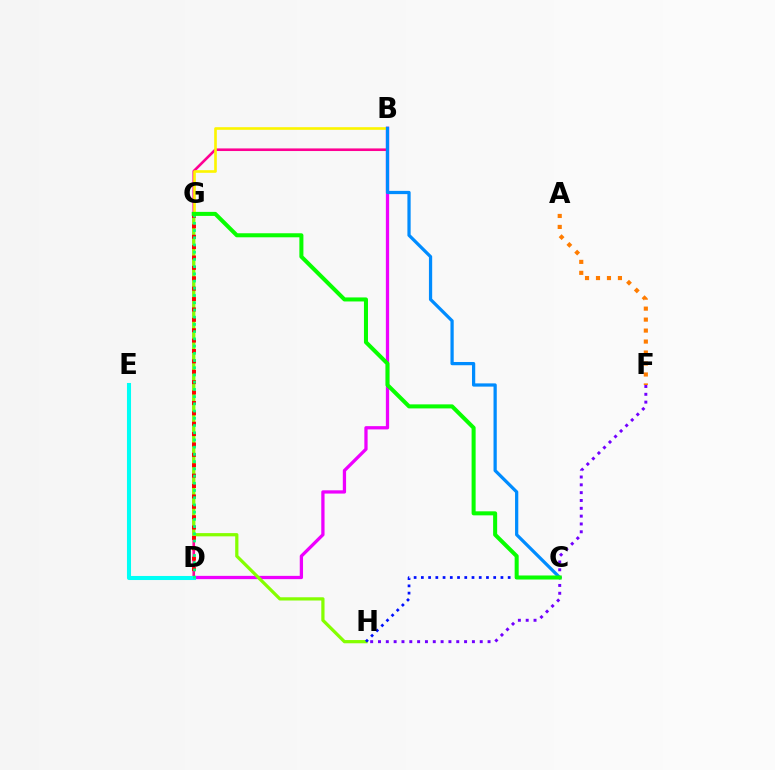{('B', 'D'): [{'color': '#ee00ff', 'line_style': 'solid', 'thickness': 2.36}, {'color': '#ff0094', 'line_style': 'solid', 'thickness': 1.88}], ('B', 'G'): [{'color': '#fcf500', 'line_style': 'solid', 'thickness': 1.9}], ('G', 'H'): [{'color': '#84ff00', 'line_style': 'solid', 'thickness': 2.33}], ('D', 'G'): [{'color': '#ff0000', 'line_style': 'dotted', 'thickness': 2.82}, {'color': '#00ff74', 'line_style': 'dotted', 'thickness': 1.96}], ('C', 'H'): [{'color': '#0010ff', 'line_style': 'dotted', 'thickness': 1.97}], ('B', 'C'): [{'color': '#008cff', 'line_style': 'solid', 'thickness': 2.33}], ('D', 'E'): [{'color': '#00fff6', 'line_style': 'solid', 'thickness': 2.92}], ('F', 'H'): [{'color': '#7200ff', 'line_style': 'dotted', 'thickness': 2.13}], ('C', 'G'): [{'color': '#08ff00', 'line_style': 'solid', 'thickness': 2.91}], ('A', 'F'): [{'color': '#ff7c00', 'line_style': 'dotted', 'thickness': 2.98}]}